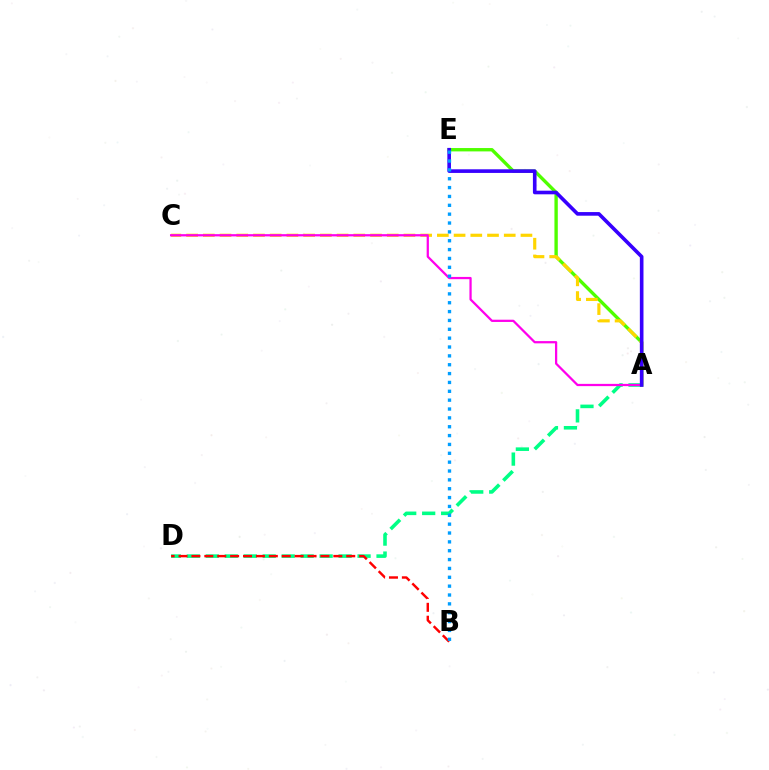{('A', 'D'): [{'color': '#00ff86', 'line_style': 'dashed', 'thickness': 2.58}], ('A', 'E'): [{'color': '#4fff00', 'line_style': 'solid', 'thickness': 2.42}, {'color': '#3700ff', 'line_style': 'solid', 'thickness': 2.61}], ('A', 'C'): [{'color': '#ffd500', 'line_style': 'dashed', 'thickness': 2.27}, {'color': '#ff00ed', 'line_style': 'solid', 'thickness': 1.62}], ('B', 'D'): [{'color': '#ff0000', 'line_style': 'dashed', 'thickness': 1.75}], ('B', 'E'): [{'color': '#009eff', 'line_style': 'dotted', 'thickness': 2.41}]}